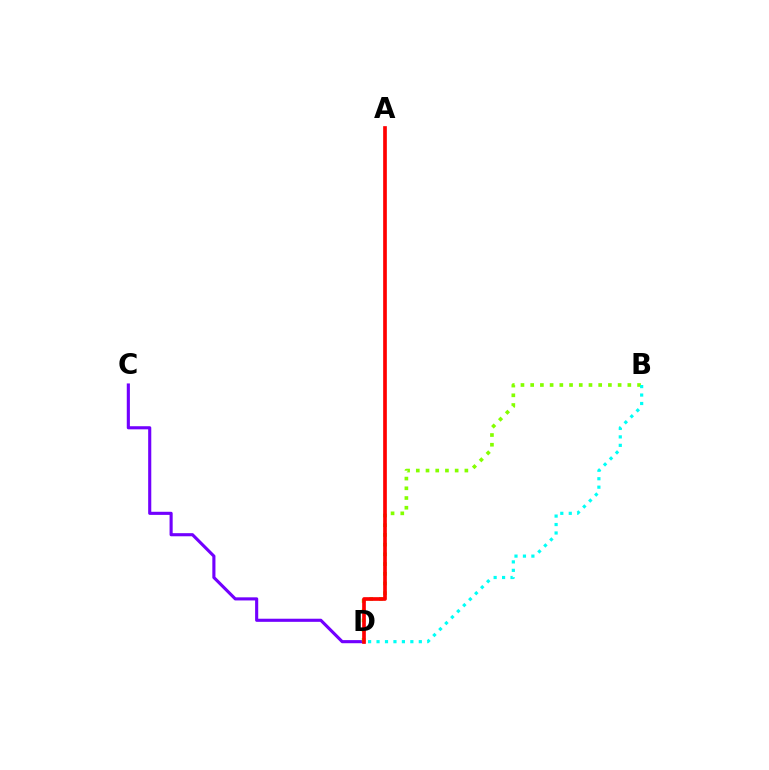{('C', 'D'): [{'color': '#7200ff', 'line_style': 'solid', 'thickness': 2.24}], ('B', 'D'): [{'color': '#84ff00', 'line_style': 'dotted', 'thickness': 2.64}, {'color': '#00fff6', 'line_style': 'dotted', 'thickness': 2.3}], ('A', 'D'): [{'color': '#ff0000', 'line_style': 'solid', 'thickness': 2.65}]}